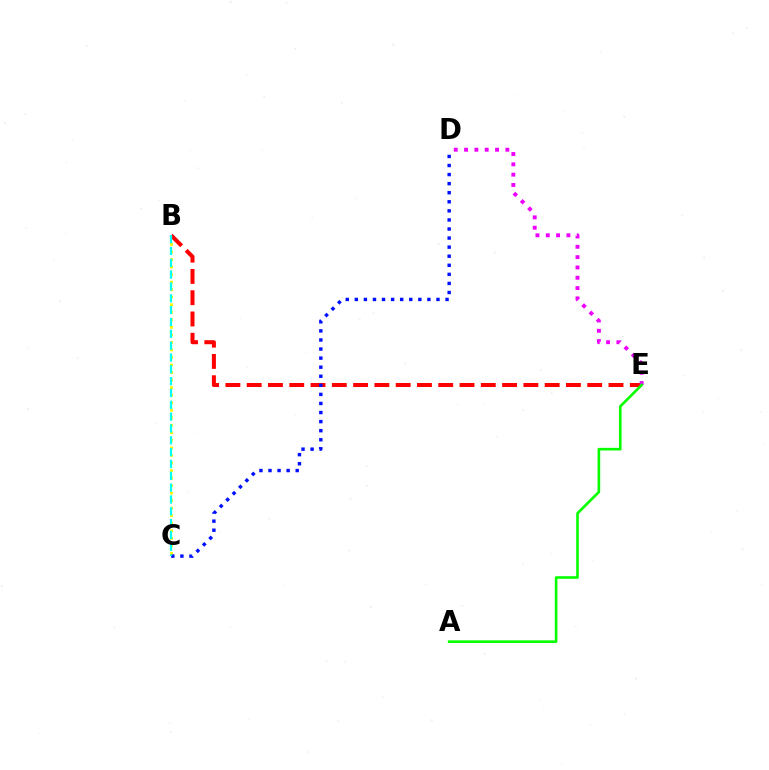{('B', 'C'): [{'color': '#fcf500', 'line_style': 'dotted', 'thickness': 2.05}, {'color': '#00fff6', 'line_style': 'dashed', 'thickness': 1.61}], ('B', 'E'): [{'color': '#ff0000', 'line_style': 'dashed', 'thickness': 2.89}], ('D', 'E'): [{'color': '#ee00ff', 'line_style': 'dotted', 'thickness': 2.8}], ('C', 'D'): [{'color': '#0010ff', 'line_style': 'dotted', 'thickness': 2.46}], ('A', 'E'): [{'color': '#08ff00', 'line_style': 'solid', 'thickness': 1.89}]}